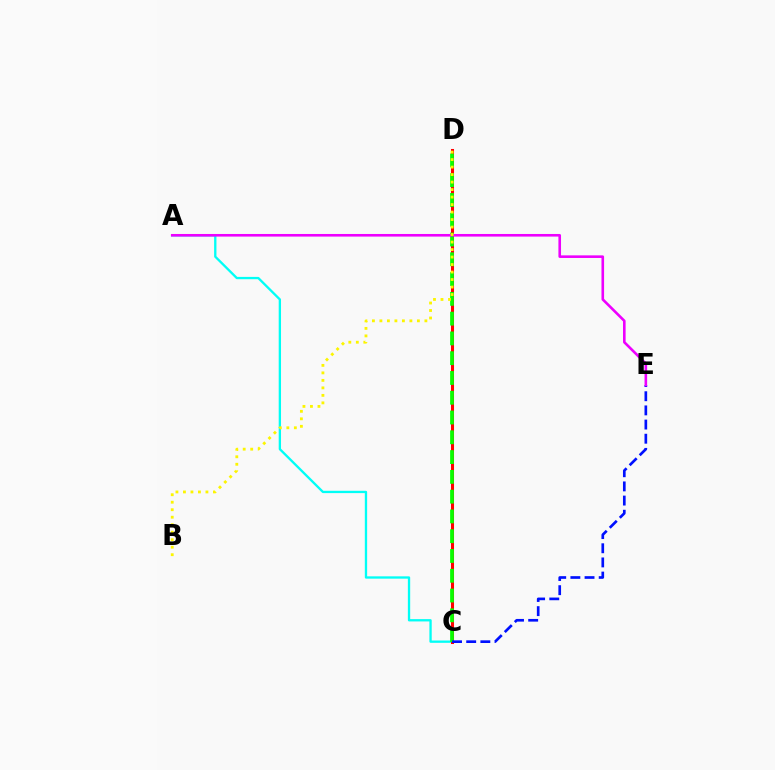{('A', 'C'): [{'color': '#00fff6', 'line_style': 'solid', 'thickness': 1.67}], ('C', 'D'): [{'color': '#ff0000', 'line_style': 'solid', 'thickness': 2.19}, {'color': '#08ff00', 'line_style': 'dashed', 'thickness': 2.69}], ('C', 'E'): [{'color': '#0010ff', 'line_style': 'dashed', 'thickness': 1.92}], ('A', 'E'): [{'color': '#ee00ff', 'line_style': 'solid', 'thickness': 1.88}], ('B', 'D'): [{'color': '#fcf500', 'line_style': 'dotted', 'thickness': 2.04}]}